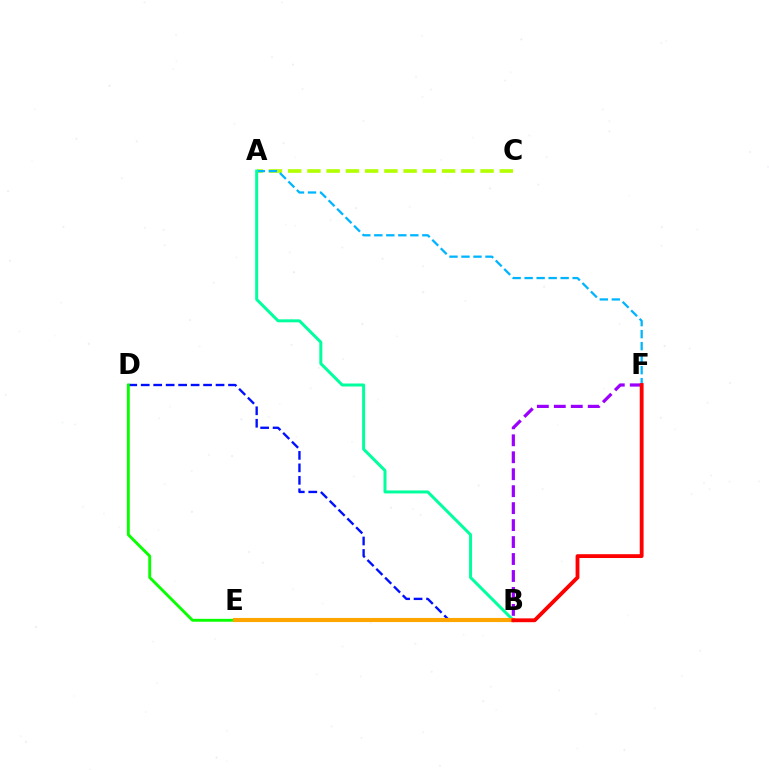{('A', 'C'): [{'color': '#b3ff00', 'line_style': 'dashed', 'thickness': 2.61}], ('B', 'D'): [{'color': '#0010ff', 'line_style': 'dashed', 'thickness': 1.69}], ('D', 'E'): [{'color': '#08ff00', 'line_style': 'solid', 'thickness': 2.08}], ('B', 'F'): [{'color': '#9b00ff', 'line_style': 'dashed', 'thickness': 2.3}, {'color': '#ff0000', 'line_style': 'solid', 'thickness': 2.75}], ('A', 'F'): [{'color': '#00b5ff', 'line_style': 'dashed', 'thickness': 1.63}], ('A', 'B'): [{'color': '#00ff9d', 'line_style': 'solid', 'thickness': 2.15}], ('B', 'E'): [{'color': '#ff00bd', 'line_style': 'dashed', 'thickness': 1.54}, {'color': '#ffa500', 'line_style': 'solid', 'thickness': 2.96}]}